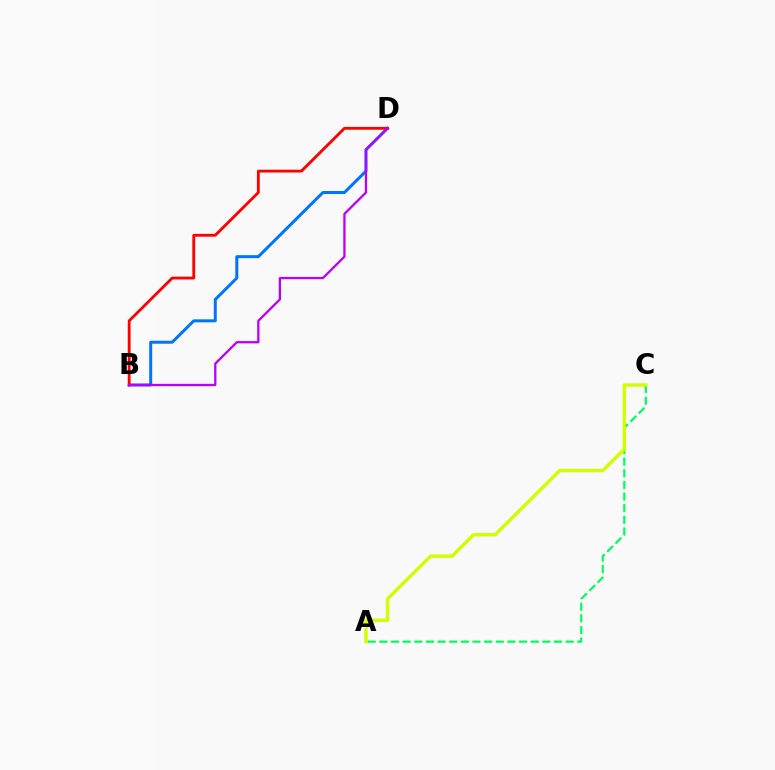{('A', 'C'): [{'color': '#00ff5c', 'line_style': 'dashed', 'thickness': 1.58}, {'color': '#d1ff00', 'line_style': 'solid', 'thickness': 2.44}], ('B', 'D'): [{'color': '#0074ff', 'line_style': 'solid', 'thickness': 2.16}, {'color': '#ff0000', 'line_style': 'solid', 'thickness': 2.03}, {'color': '#b900ff', 'line_style': 'solid', 'thickness': 1.65}]}